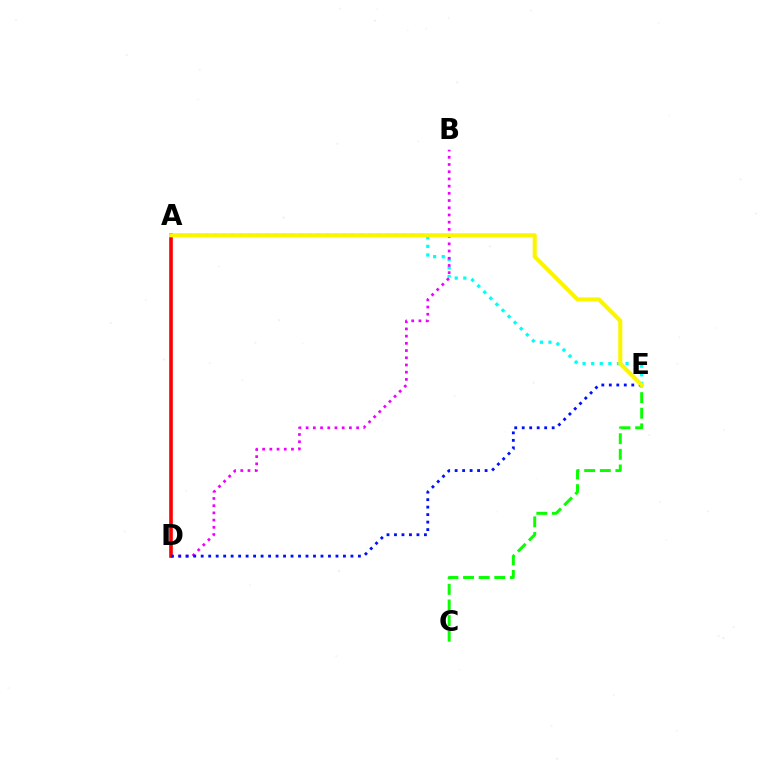{('A', 'E'): [{'color': '#00fff6', 'line_style': 'dotted', 'thickness': 2.34}, {'color': '#fcf500', 'line_style': 'solid', 'thickness': 2.94}], ('A', 'D'): [{'color': '#ff0000', 'line_style': 'solid', 'thickness': 2.61}], ('B', 'D'): [{'color': '#ee00ff', 'line_style': 'dotted', 'thickness': 1.96}], ('D', 'E'): [{'color': '#0010ff', 'line_style': 'dotted', 'thickness': 2.03}], ('C', 'E'): [{'color': '#08ff00', 'line_style': 'dashed', 'thickness': 2.12}]}